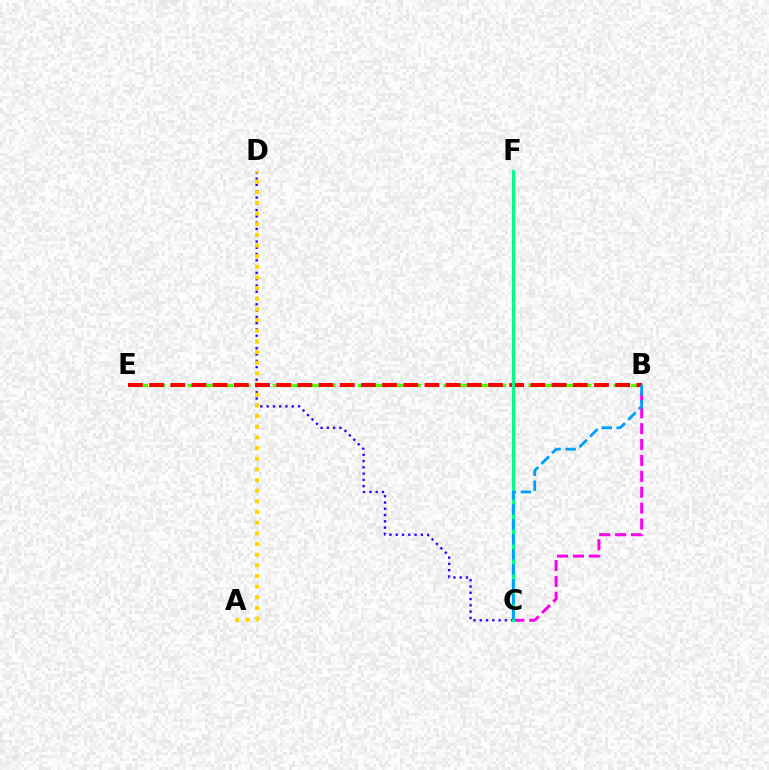{('B', 'C'): [{'color': '#ff00ed', 'line_style': 'dashed', 'thickness': 2.16}, {'color': '#009eff', 'line_style': 'dashed', 'thickness': 2.04}], ('B', 'E'): [{'color': '#4fff00', 'line_style': 'dashed', 'thickness': 2.32}, {'color': '#ff0000', 'line_style': 'dashed', 'thickness': 2.88}], ('C', 'D'): [{'color': '#3700ff', 'line_style': 'dotted', 'thickness': 1.71}], ('A', 'D'): [{'color': '#ffd500', 'line_style': 'dotted', 'thickness': 2.9}], ('C', 'F'): [{'color': '#00ff86', 'line_style': 'solid', 'thickness': 2.27}]}